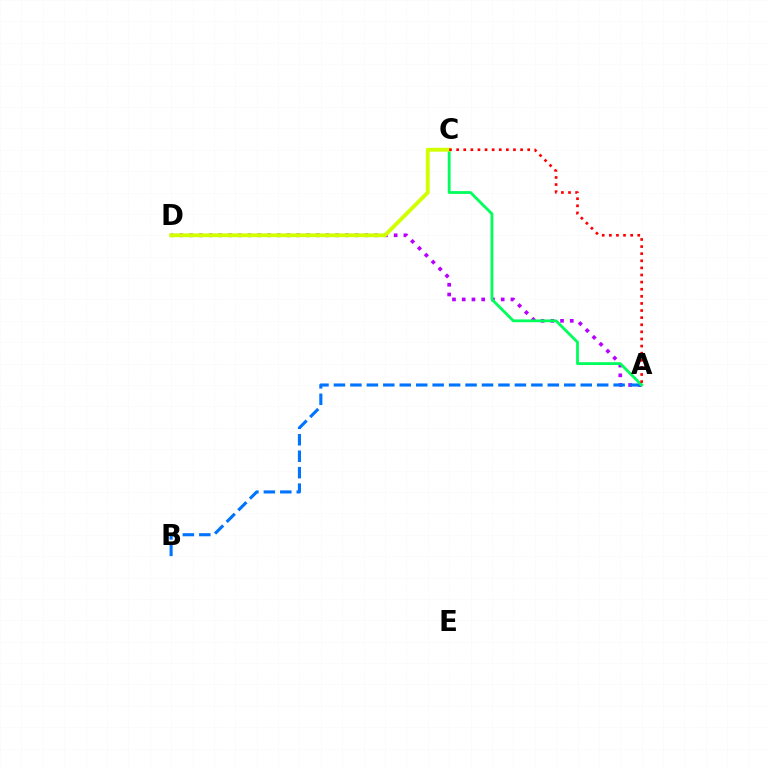{('A', 'D'): [{'color': '#b900ff', 'line_style': 'dotted', 'thickness': 2.65}], ('A', 'B'): [{'color': '#0074ff', 'line_style': 'dashed', 'thickness': 2.23}], ('A', 'C'): [{'color': '#00ff5c', 'line_style': 'solid', 'thickness': 2.03}, {'color': '#ff0000', 'line_style': 'dotted', 'thickness': 1.93}], ('C', 'D'): [{'color': '#d1ff00', 'line_style': 'solid', 'thickness': 2.78}]}